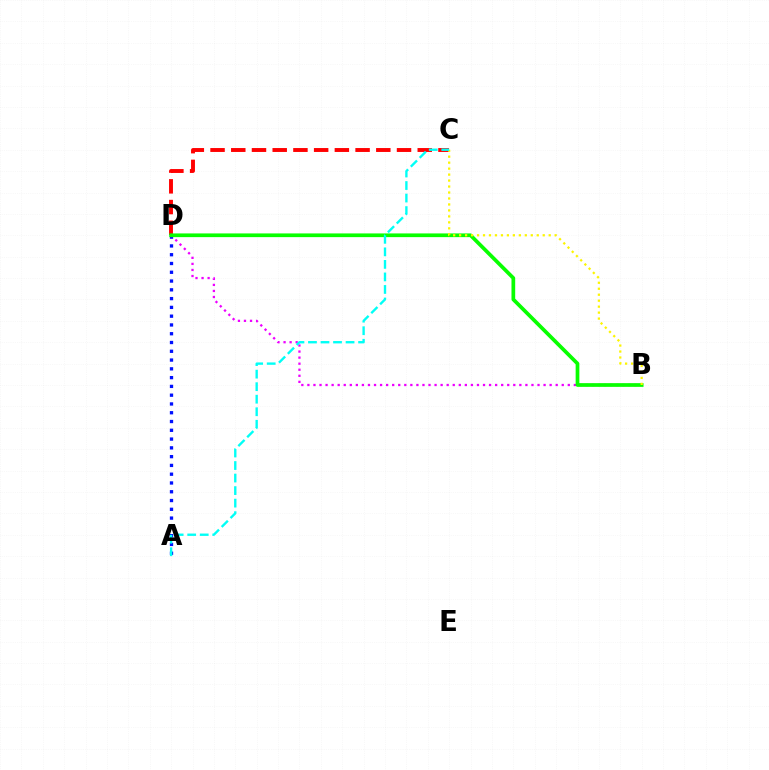{('B', 'D'): [{'color': '#ee00ff', 'line_style': 'dotted', 'thickness': 1.65}, {'color': '#08ff00', 'line_style': 'solid', 'thickness': 2.67}], ('A', 'D'): [{'color': '#0010ff', 'line_style': 'dotted', 'thickness': 2.39}], ('C', 'D'): [{'color': '#ff0000', 'line_style': 'dashed', 'thickness': 2.81}], ('B', 'C'): [{'color': '#fcf500', 'line_style': 'dotted', 'thickness': 1.62}], ('A', 'C'): [{'color': '#00fff6', 'line_style': 'dashed', 'thickness': 1.7}]}